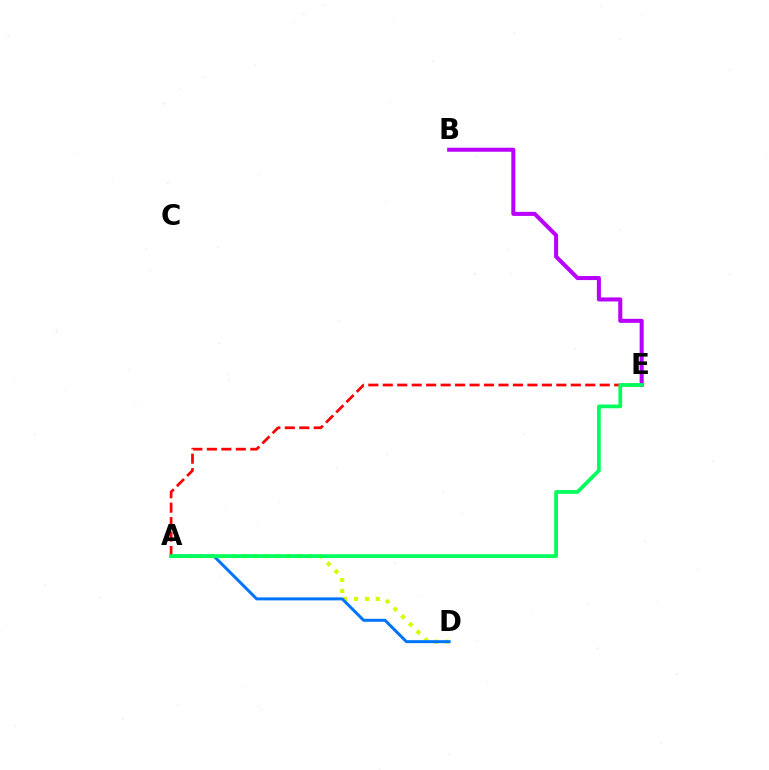{('A', 'D'): [{'color': '#d1ff00', 'line_style': 'dotted', 'thickness': 2.96}, {'color': '#0074ff', 'line_style': 'solid', 'thickness': 2.15}], ('B', 'E'): [{'color': '#b900ff', 'line_style': 'solid', 'thickness': 2.91}], ('A', 'E'): [{'color': '#ff0000', 'line_style': 'dashed', 'thickness': 1.96}, {'color': '#00ff5c', 'line_style': 'solid', 'thickness': 2.69}]}